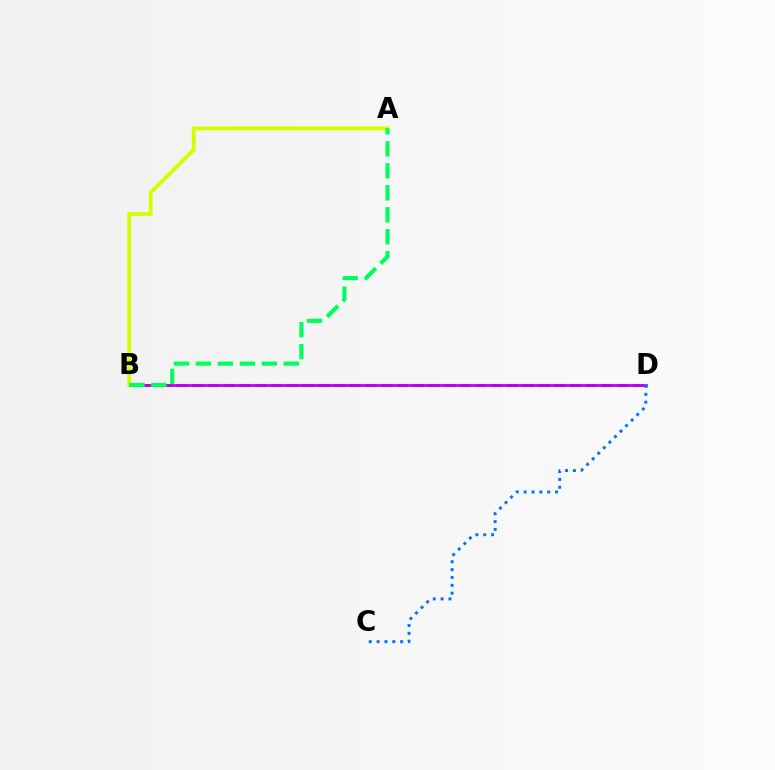{('B', 'D'): [{'color': '#ff0000', 'line_style': 'dashed', 'thickness': 2.14}, {'color': '#b900ff', 'line_style': 'solid', 'thickness': 1.98}], ('A', 'B'): [{'color': '#d1ff00', 'line_style': 'solid', 'thickness': 2.8}, {'color': '#00ff5c', 'line_style': 'dashed', 'thickness': 2.99}], ('C', 'D'): [{'color': '#0074ff', 'line_style': 'dotted', 'thickness': 2.13}]}